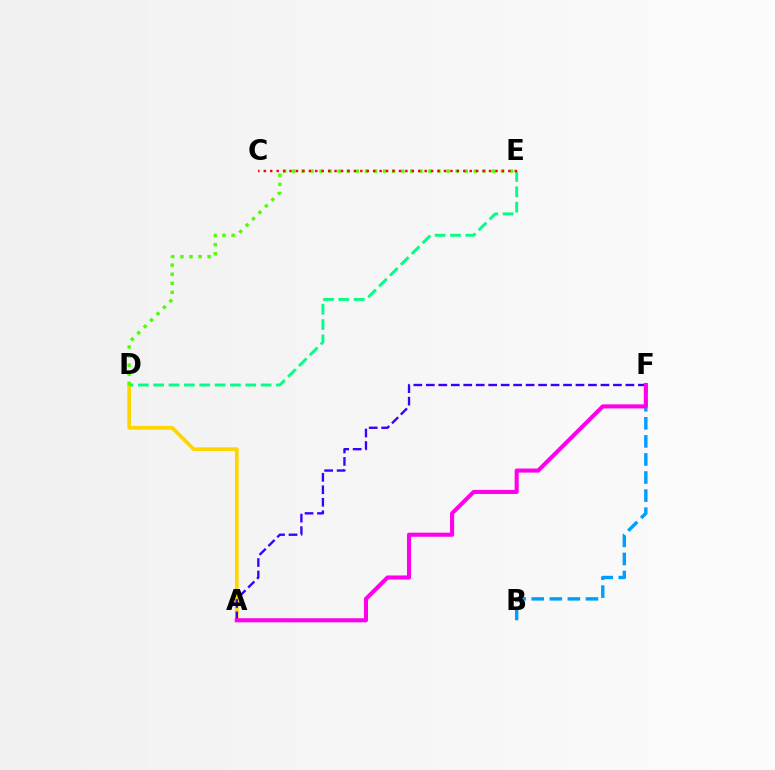{('A', 'D'): [{'color': '#ffd500', 'line_style': 'solid', 'thickness': 2.67}], ('D', 'E'): [{'color': '#00ff86', 'line_style': 'dashed', 'thickness': 2.08}, {'color': '#4fff00', 'line_style': 'dotted', 'thickness': 2.46}], ('A', 'F'): [{'color': '#3700ff', 'line_style': 'dashed', 'thickness': 1.69}, {'color': '#ff00ed', 'line_style': 'solid', 'thickness': 2.94}], ('C', 'E'): [{'color': '#ff0000', 'line_style': 'dotted', 'thickness': 1.75}], ('B', 'F'): [{'color': '#009eff', 'line_style': 'dashed', 'thickness': 2.46}]}